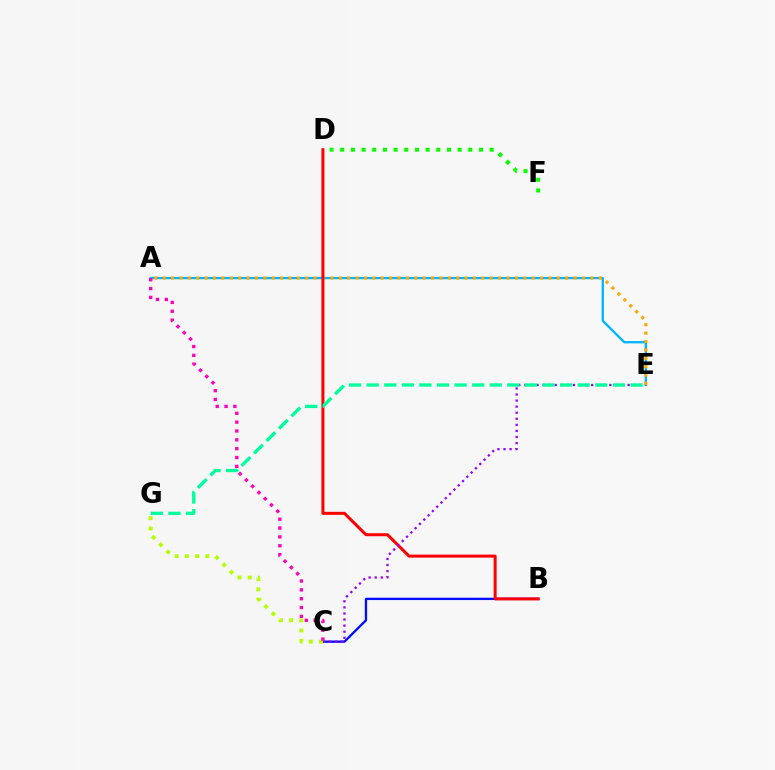{('A', 'E'): [{'color': '#00b5ff', 'line_style': 'solid', 'thickness': 1.67}, {'color': '#ffa500', 'line_style': 'dotted', 'thickness': 2.28}], ('D', 'F'): [{'color': '#08ff00', 'line_style': 'dotted', 'thickness': 2.9}], ('B', 'C'): [{'color': '#0010ff', 'line_style': 'solid', 'thickness': 1.69}], ('B', 'D'): [{'color': '#ff0000', 'line_style': 'solid', 'thickness': 2.17}], ('C', 'E'): [{'color': '#9b00ff', 'line_style': 'dotted', 'thickness': 1.65}], ('C', 'G'): [{'color': '#b3ff00', 'line_style': 'dotted', 'thickness': 2.78}], ('A', 'C'): [{'color': '#ff00bd', 'line_style': 'dotted', 'thickness': 2.4}], ('E', 'G'): [{'color': '#00ff9d', 'line_style': 'dashed', 'thickness': 2.39}]}